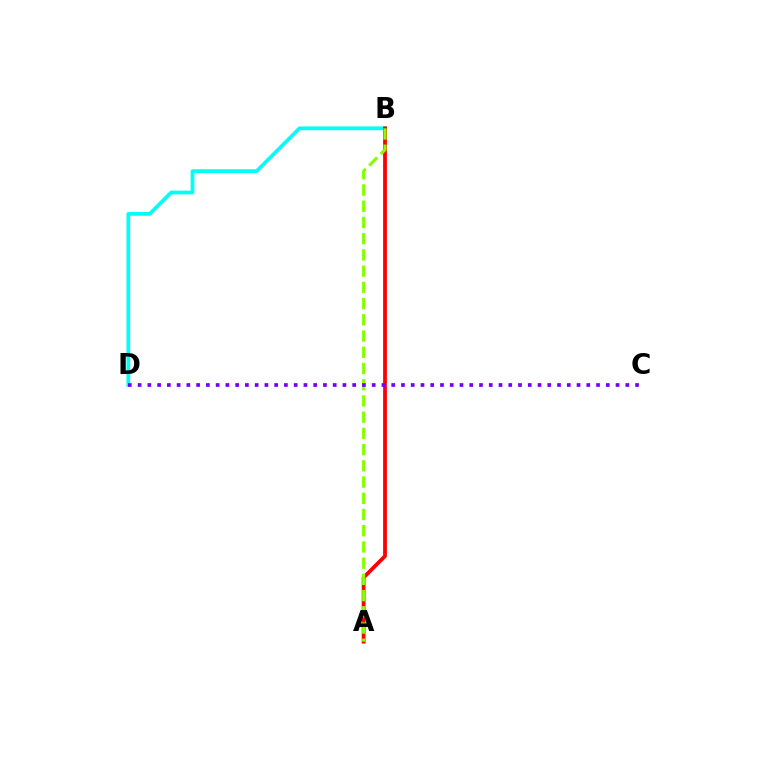{('B', 'D'): [{'color': '#00fff6', 'line_style': 'solid', 'thickness': 2.69}], ('A', 'B'): [{'color': '#ff0000', 'line_style': 'solid', 'thickness': 2.72}, {'color': '#84ff00', 'line_style': 'dashed', 'thickness': 2.2}], ('C', 'D'): [{'color': '#7200ff', 'line_style': 'dotted', 'thickness': 2.65}]}